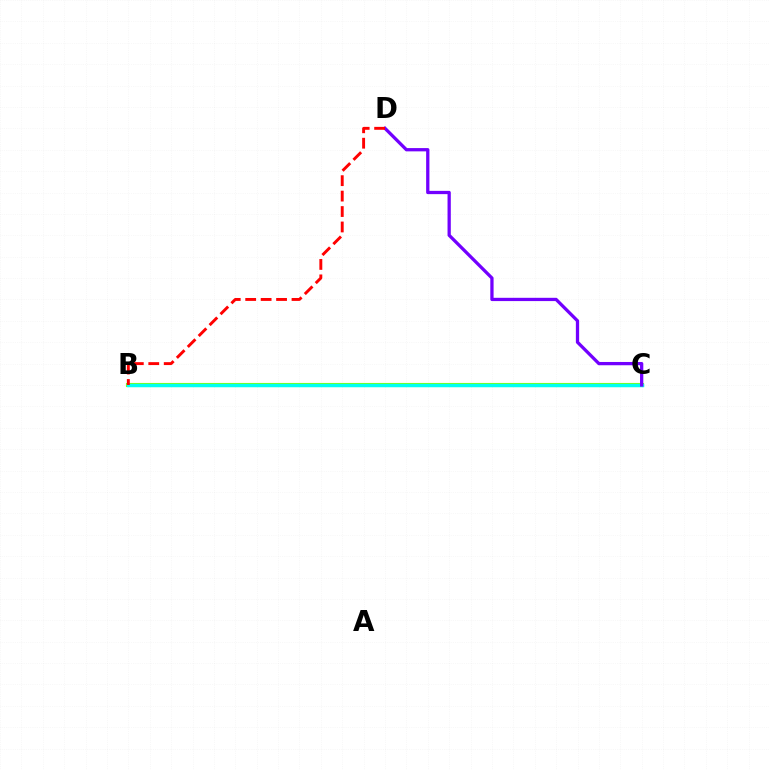{('B', 'C'): [{'color': '#84ff00', 'line_style': 'solid', 'thickness': 2.96}, {'color': '#00fff6', 'line_style': 'solid', 'thickness': 2.47}], ('C', 'D'): [{'color': '#7200ff', 'line_style': 'solid', 'thickness': 2.36}], ('B', 'D'): [{'color': '#ff0000', 'line_style': 'dashed', 'thickness': 2.1}]}